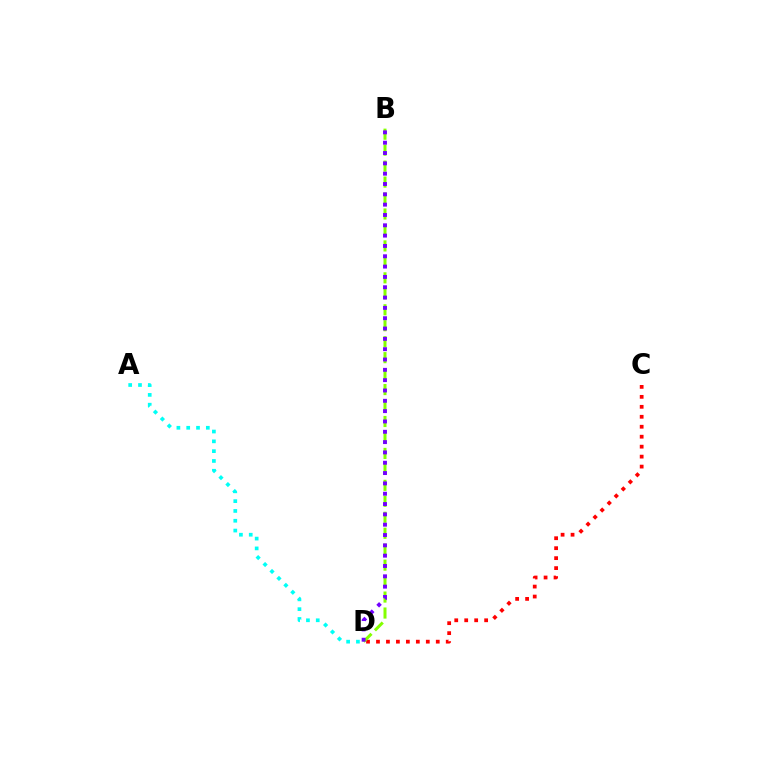{('C', 'D'): [{'color': '#ff0000', 'line_style': 'dotted', 'thickness': 2.71}], ('B', 'D'): [{'color': '#84ff00', 'line_style': 'dashed', 'thickness': 2.17}, {'color': '#7200ff', 'line_style': 'dotted', 'thickness': 2.81}], ('A', 'D'): [{'color': '#00fff6', 'line_style': 'dotted', 'thickness': 2.66}]}